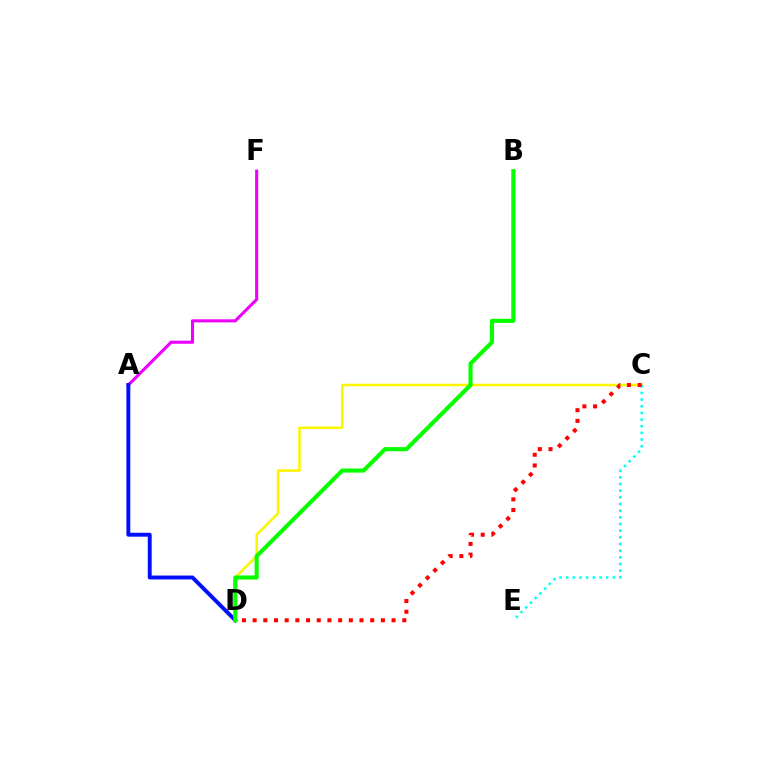{('C', 'D'): [{'color': '#fcf500', 'line_style': 'solid', 'thickness': 1.83}, {'color': '#ff0000', 'line_style': 'dotted', 'thickness': 2.9}], ('A', 'F'): [{'color': '#ee00ff', 'line_style': 'solid', 'thickness': 2.23}], ('C', 'E'): [{'color': '#00fff6', 'line_style': 'dotted', 'thickness': 1.81}], ('A', 'D'): [{'color': '#0010ff', 'line_style': 'solid', 'thickness': 2.82}], ('B', 'D'): [{'color': '#08ff00', 'line_style': 'solid', 'thickness': 2.96}]}